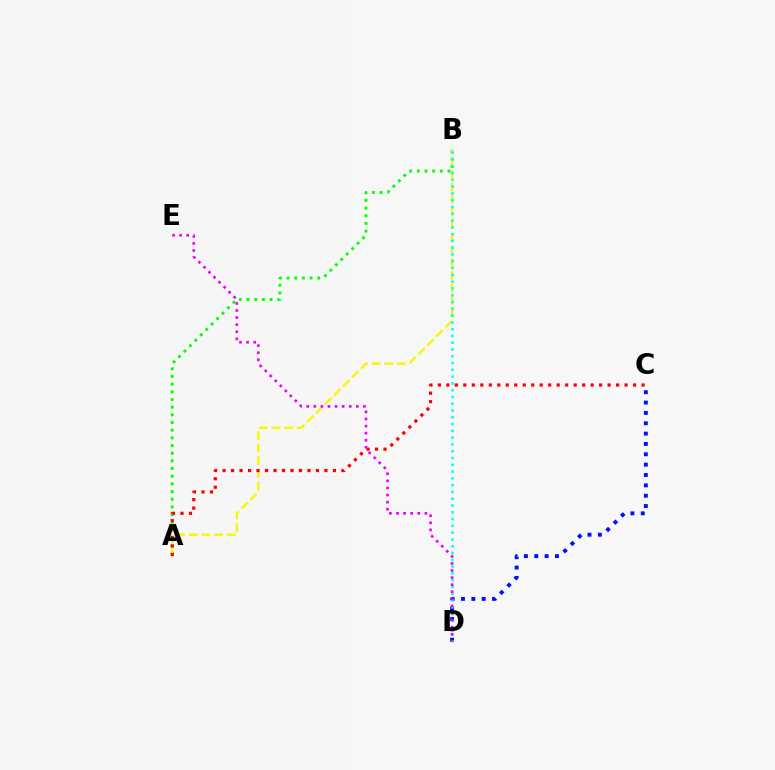{('C', 'D'): [{'color': '#0010ff', 'line_style': 'dotted', 'thickness': 2.81}], ('A', 'B'): [{'color': '#08ff00', 'line_style': 'dotted', 'thickness': 2.08}, {'color': '#fcf500', 'line_style': 'dashed', 'thickness': 1.72}], ('B', 'D'): [{'color': '#00fff6', 'line_style': 'dotted', 'thickness': 1.84}], ('A', 'C'): [{'color': '#ff0000', 'line_style': 'dotted', 'thickness': 2.31}], ('D', 'E'): [{'color': '#ee00ff', 'line_style': 'dotted', 'thickness': 1.92}]}